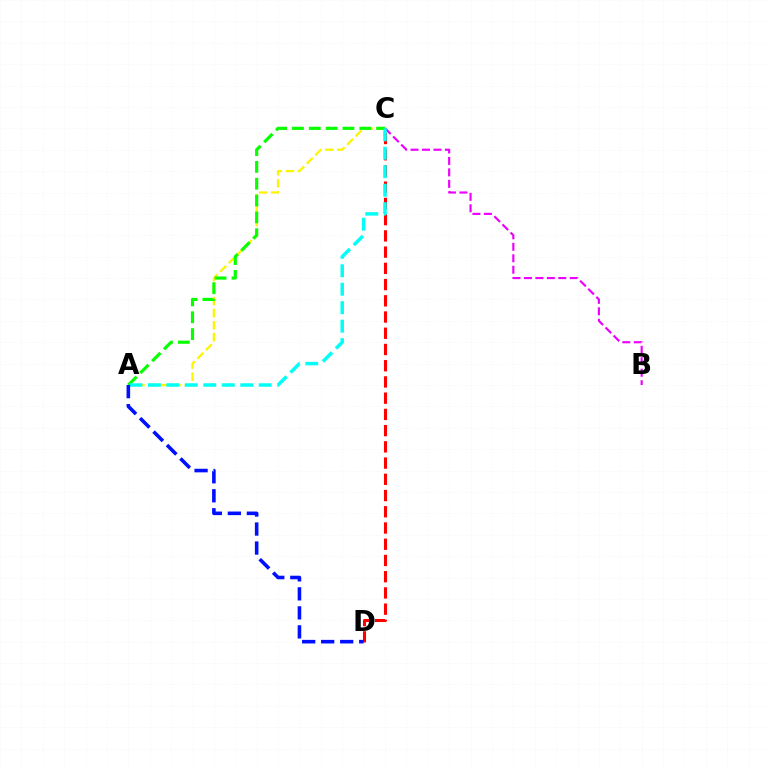{('A', 'C'): [{'color': '#fcf500', 'line_style': 'dashed', 'thickness': 1.64}, {'color': '#08ff00', 'line_style': 'dashed', 'thickness': 2.29}, {'color': '#00fff6', 'line_style': 'dashed', 'thickness': 2.51}], ('B', 'C'): [{'color': '#ee00ff', 'line_style': 'dashed', 'thickness': 1.56}], ('C', 'D'): [{'color': '#ff0000', 'line_style': 'dashed', 'thickness': 2.2}], ('A', 'D'): [{'color': '#0010ff', 'line_style': 'dashed', 'thickness': 2.58}]}